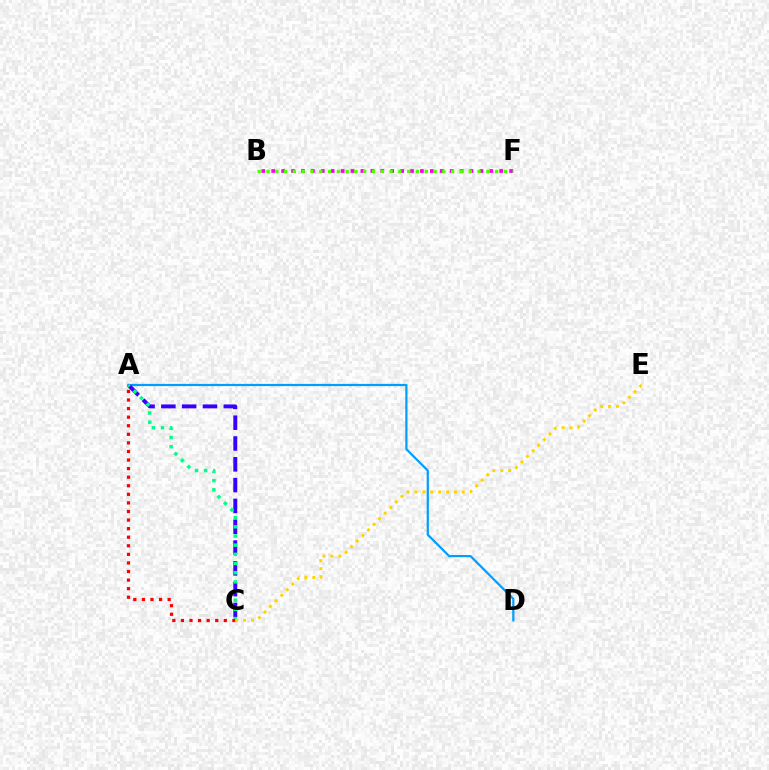{('A', 'D'): [{'color': '#009eff', 'line_style': 'solid', 'thickness': 1.59}], ('A', 'C'): [{'color': '#3700ff', 'line_style': 'dashed', 'thickness': 2.83}, {'color': '#00ff86', 'line_style': 'dotted', 'thickness': 2.49}, {'color': '#ff0000', 'line_style': 'dotted', 'thickness': 2.33}], ('B', 'F'): [{'color': '#ff00ed', 'line_style': 'dotted', 'thickness': 2.69}, {'color': '#4fff00', 'line_style': 'dotted', 'thickness': 2.39}], ('C', 'E'): [{'color': '#ffd500', 'line_style': 'dotted', 'thickness': 2.15}]}